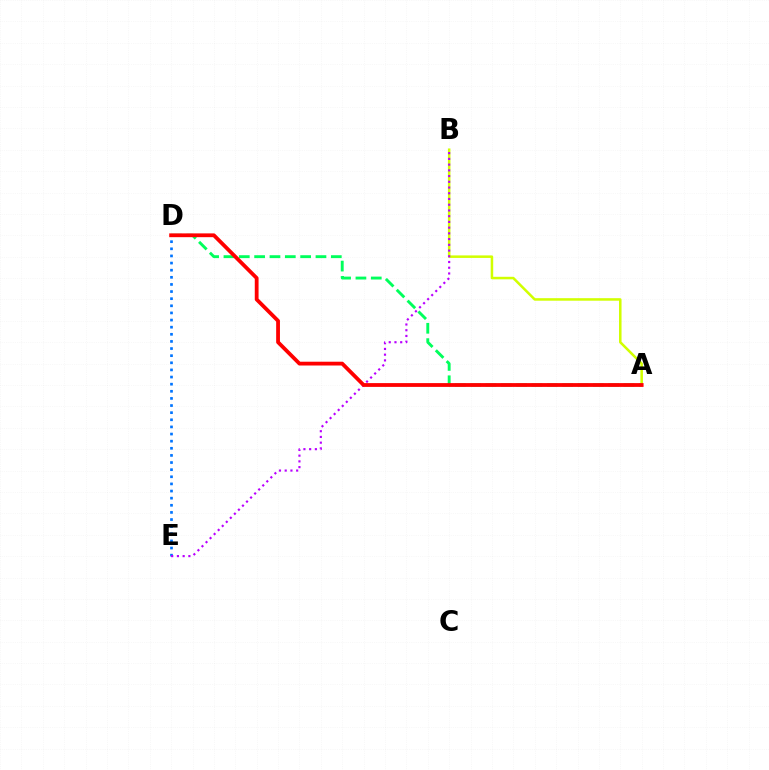{('A', 'B'): [{'color': '#d1ff00', 'line_style': 'solid', 'thickness': 1.82}], ('A', 'D'): [{'color': '#00ff5c', 'line_style': 'dashed', 'thickness': 2.08}, {'color': '#ff0000', 'line_style': 'solid', 'thickness': 2.73}], ('D', 'E'): [{'color': '#0074ff', 'line_style': 'dotted', 'thickness': 1.94}], ('B', 'E'): [{'color': '#b900ff', 'line_style': 'dotted', 'thickness': 1.56}]}